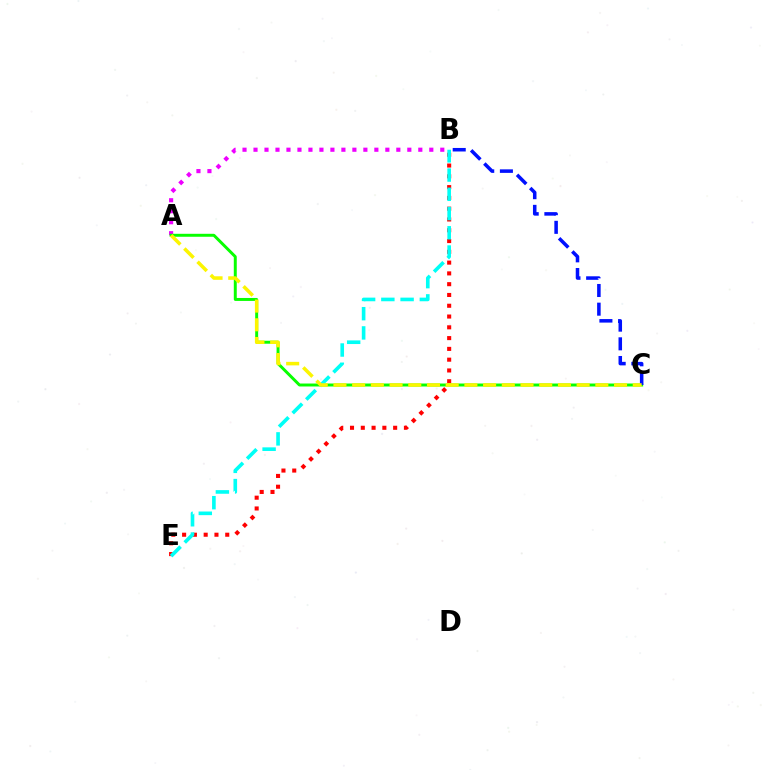{('A', 'B'): [{'color': '#ee00ff', 'line_style': 'dotted', 'thickness': 2.99}], ('B', 'E'): [{'color': '#ff0000', 'line_style': 'dotted', 'thickness': 2.93}, {'color': '#00fff6', 'line_style': 'dashed', 'thickness': 2.61}], ('A', 'C'): [{'color': '#08ff00', 'line_style': 'solid', 'thickness': 2.13}, {'color': '#fcf500', 'line_style': 'dashed', 'thickness': 2.54}], ('B', 'C'): [{'color': '#0010ff', 'line_style': 'dashed', 'thickness': 2.54}]}